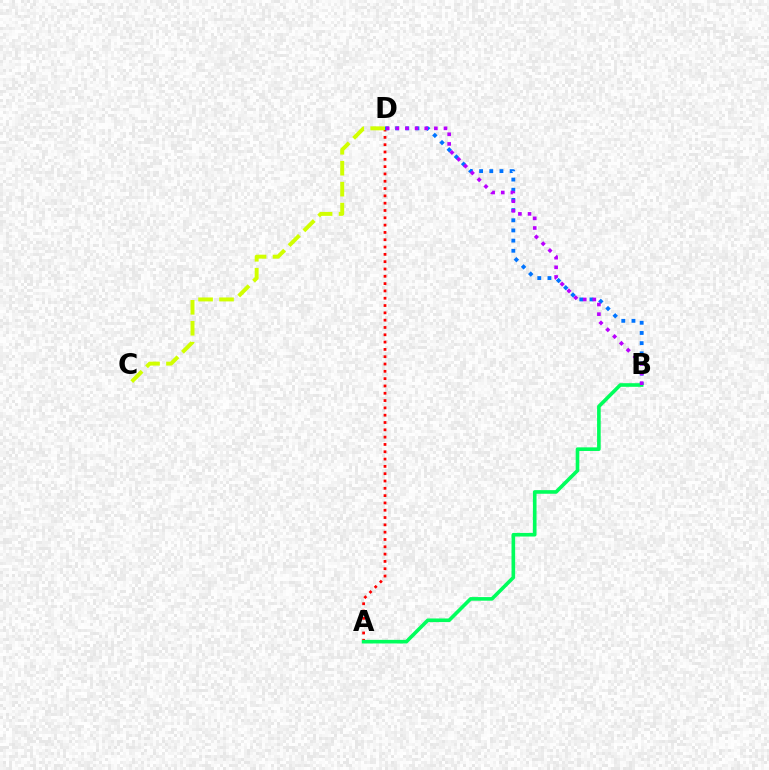{('A', 'D'): [{'color': '#ff0000', 'line_style': 'dotted', 'thickness': 1.99}], ('B', 'D'): [{'color': '#0074ff', 'line_style': 'dotted', 'thickness': 2.76}, {'color': '#b900ff', 'line_style': 'dotted', 'thickness': 2.62}], ('A', 'B'): [{'color': '#00ff5c', 'line_style': 'solid', 'thickness': 2.61}], ('C', 'D'): [{'color': '#d1ff00', 'line_style': 'dashed', 'thickness': 2.84}]}